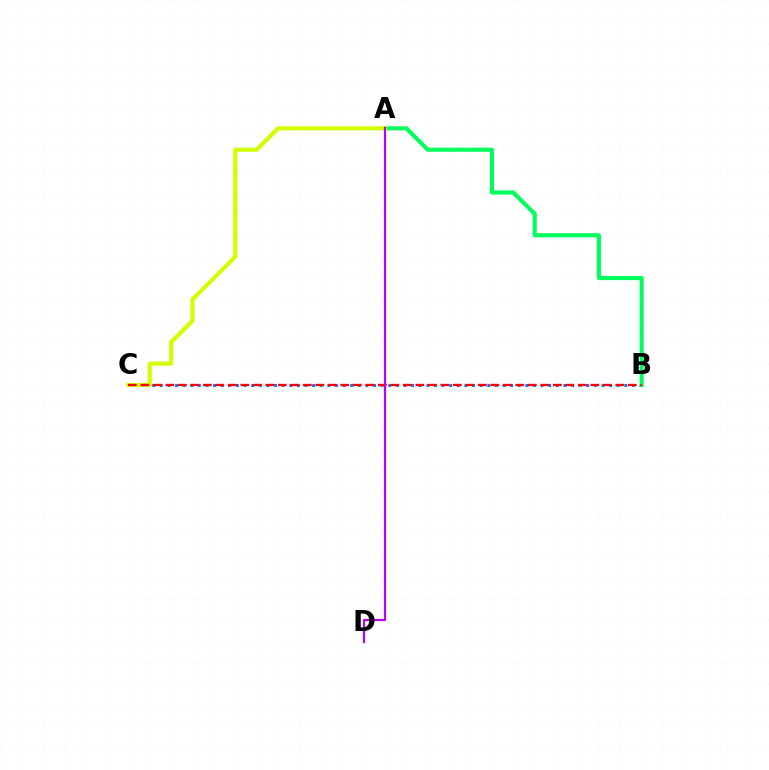{('B', 'C'): [{'color': '#0074ff', 'line_style': 'dotted', 'thickness': 2.07}, {'color': '#ff0000', 'line_style': 'dashed', 'thickness': 1.7}], ('A', 'B'): [{'color': '#00ff5c', 'line_style': 'solid', 'thickness': 2.97}], ('A', 'C'): [{'color': '#d1ff00', 'line_style': 'solid', 'thickness': 2.98}], ('A', 'D'): [{'color': '#b900ff', 'line_style': 'solid', 'thickness': 1.58}]}